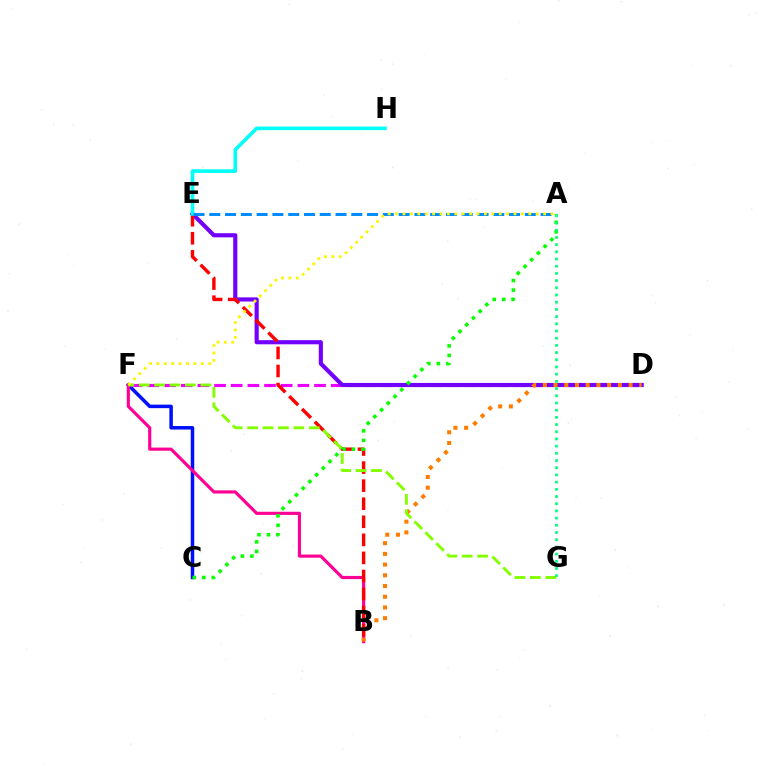{('C', 'F'): [{'color': '#0010ff', 'line_style': 'solid', 'thickness': 2.53}], ('D', 'F'): [{'color': '#ee00ff', 'line_style': 'dashed', 'thickness': 2.26}], ('D', 'E'): [{'color': '#7200ff', 'line_style': 'solid', 'thickness': 2.98}], ('B', 'F'): [{'color': '#ff0094', 'line_style': 'solid', 'thickness': 2.27}], ('B', 'D'): [{'color': '#ff7c00', 'line_style': 'dotted', 'thickness': 2.91}], ('B', 'E'): [{'color': '#ff0000', 'line_style': 'dashed', 'thickness': 2.45}], ('F', 'G'): [{'color': '#84ff00', 'line_style': 'dashed', 'thickness': 2.09}], ('E', 'H'): [{'color': '#00fff6', 'line_style': 'solid', 'thickness': 2.59}], ('A', 'E'): [{'color': '#008cff', 'line_style': 'dashed', 'thickness': 2.14}], ('A', 'C'): [{'color': '#08ff00', 'line_style': 'dotted', 'thickness': 2.58}], ('A', 'F'): [{'color': '#fcf500', 'line_style': 'dotted', 'thickness': 2.01}], ('A', 'G'): [{'color': '#00ff74', 'line_style': 'dotted', 'thickness': 1.96}]}